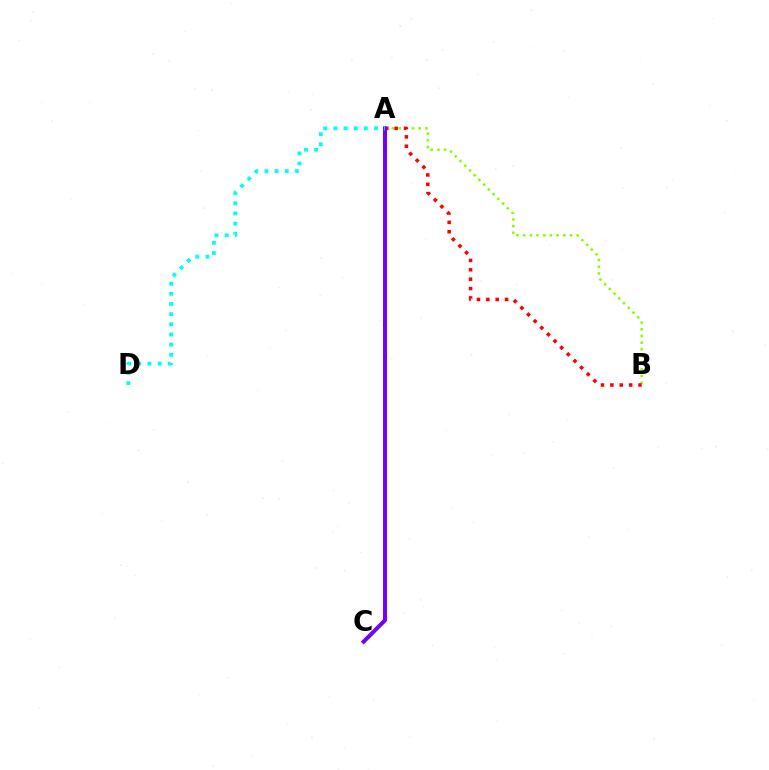{('A', 'B'): [{'color': '#84ff00', 'line_style': 'dotted', 'thickness': 1.82}, {'color': '#ff0000', 'line_style': 'dotted', 'thickness': 2.55}], ('A', 'C'): [{'color': '#7200ff', 'line_style': 'solid', 'thickness': 2.89}], ('A', 'D'): [{'color': '#00fff6', 'line_style': 'dotted', 'thickness': 2.76}]}